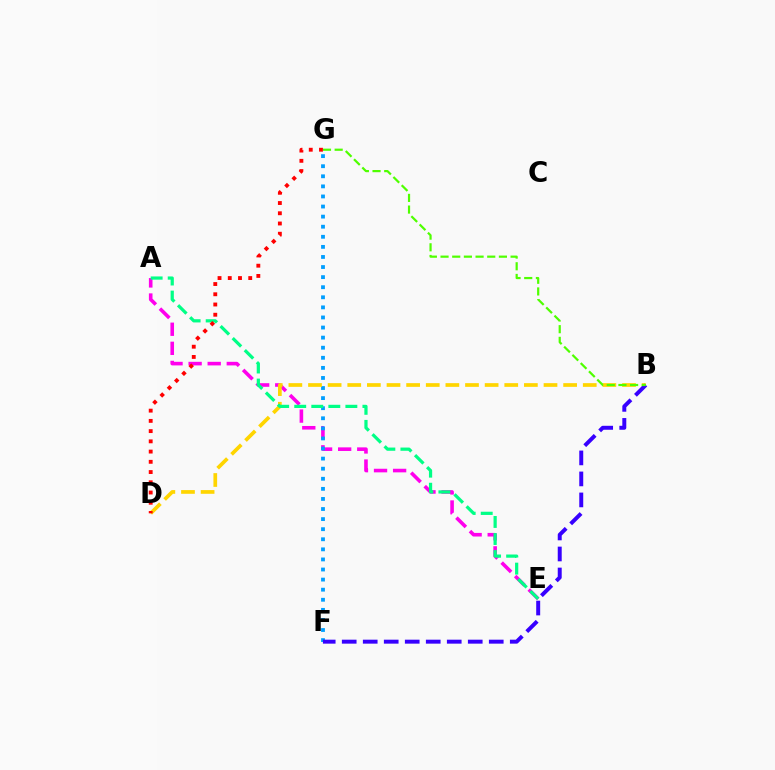{('A', 'E'): [{'color': '#ff00ed', 'line_style': 'dashed', 'thickness': 2.59}, {'color': '#00ff86', 'line_style': 'dashed', 'thickness': 2.32}], ('F', 'G'): [{'color': '#009eff', 'line_style': 'dotted', 'thickness': 2.74}], ('B', 'D'): [{'color': '#ffd500', 'line_style': 'dashed', 'thickness': 2.67}], ('B', 'F'): [{'color': '#3700ff', 'line_style': 'dashed', 'thickness': 2.85}], ('B', 'G'): [{'color': '#4fff00', 'line_style': 'dashed', 'thickness': 1.59}], ('D', 'G'): [{'color': '#ff0000', 'line_style': 'dotted', 'thickness': 2.78}]}